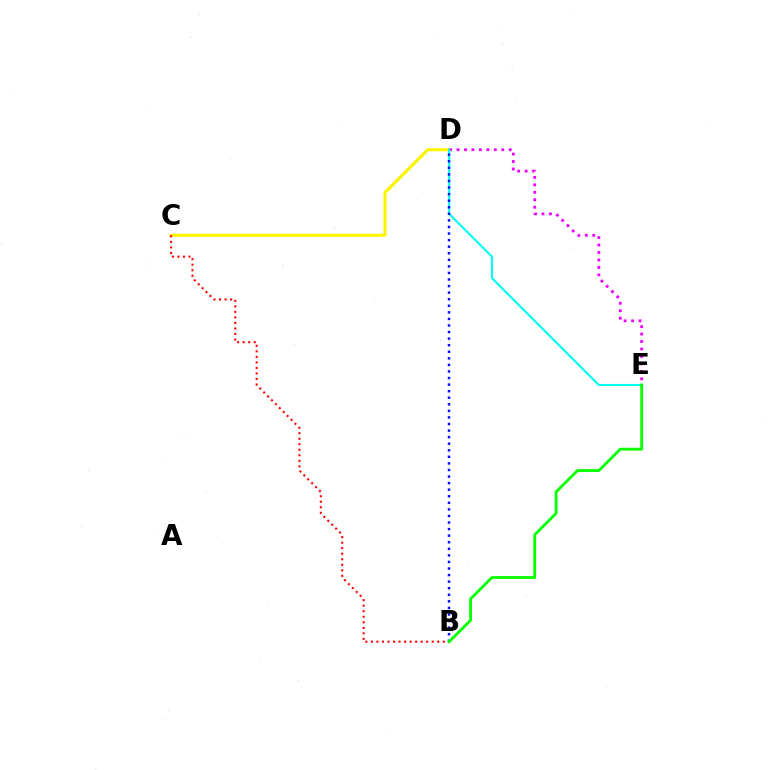{('C', 'D'): [{'color': '#fcf500', 'line_style': 'solid', 'thickness': 2.26}], ('B', 'C'): [{'color': '#ff0000', 'line_style': 'dotted', 'thickness': 1.5}], ('D', 'E'): [{'color': '#ee00ff', 'line_style': 'dotted', 'thickness': 2.03}, {'color': '#00fff6', 'line_style': 'solid', 'thickness': 1.51}], ('B', 'D'): [{'color': '#0010ff', 'line_style': 'dotted', 'thickness': 1.78}], ('B', 'E'): [{'color': '#08ff00', 'line_style': 'solid', 'thickness': 2.04}]}